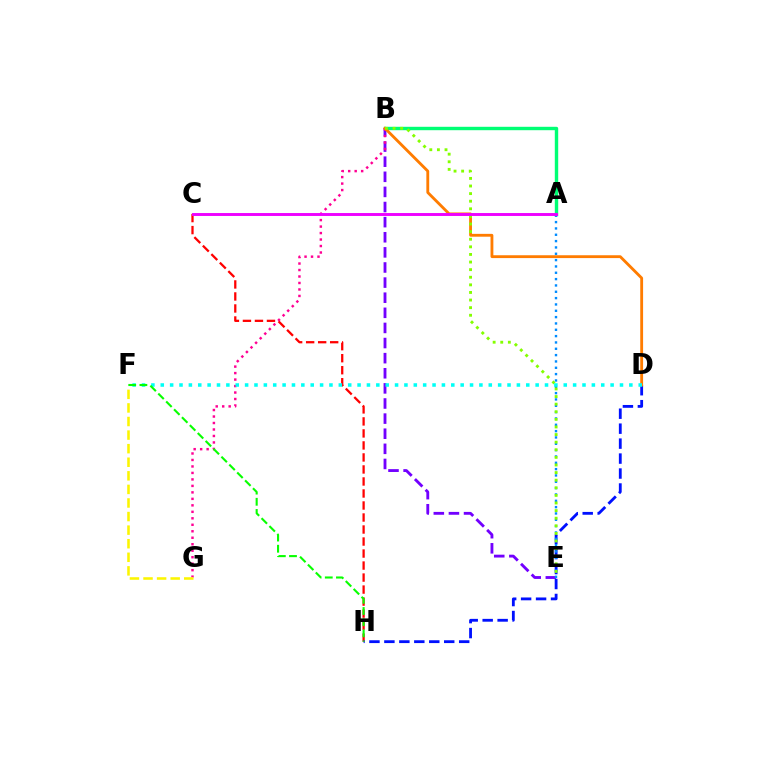{('A', 'B'): [{'color': '#00ff74', 'line_style': 'solid', 'thickness': 2.45}], ('B', 'E'): [{'color': '#7200ff', 'line_style': 'dashed', 'thickness': 2.05}, {'color': '#84ff00', 'line_style': 'dotted', 'thickness': 2.07}], ('C', 'H'): [{'color': '#ff0000', 'line_style': 'dashed', 'thickness': 1.63}], ('D', 'H'): [{'color': '#0010ff', 'line_style': 'dashed', 'thickness': 2.03}], ('A', 'E'): [{'color': '#008cff', 'line_style': 'dotted', 'thickness': 1.72}], ('B', 'G'): [{'color': '#ff0094', 'line_style': 'dotted', 'thickness': 1.76}], ('B', 'D'): [{'color': '#ff7c00', 'line_style': 'solid', 'thickness': 2.04}], ('A', 'C'): [{'color': '#ee00ff', 'line_style': 'solid', 'thickness': 2.1}], ('F', 'G'): [{'color': '#fcf500', 'line_style': 'dashed', 'thickness': 1.84}], ('D', 'F'): [{'color': '#00fff6', 'line_style': 'dotted', 'thickness': 2.55}], ('F', 'H'): [{'color': '#08ff00', 'line_style': 'dashed', 'thickness': 1.52}]}